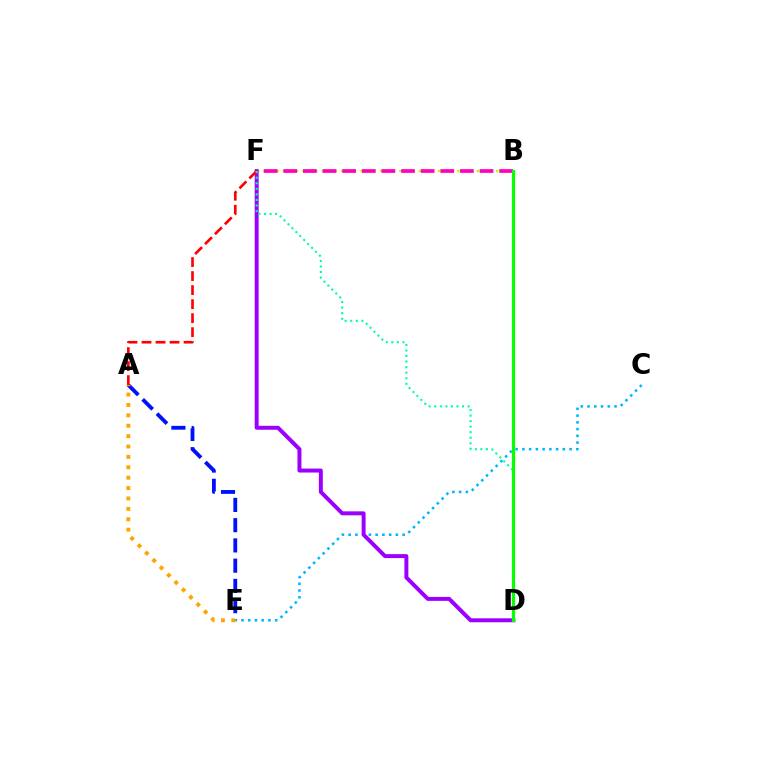{('B', 'F'): [{'color': '#b3ff00', 'line_style': 'dotted', 'thickness': 1.76}, {'color': '#ff00bd', 'line_style': 'dashed', 'thickness': 2.67}], ('A', 'E'): [{'color': '#0010ff', 'line_style': 'dashed', 'thickness': 2.75}, {'color': '#ffa500', 'line_style': 'dotted', 'thickness': 2.82}], ('C', 'E'): [{'color': '#00b5ff', 'line_style': 'dotted', 'thickness': 1.83}], ('D', 'F'): [{'color': '#9b00ff', 'line_style': 'solid', 'thickness': 2.85}, {'color': '#00ff9d', 'line_style': 'dotted', 'thickness': 1.51}], ('A', 'F'): [{'color': '#ff0000', 'line_style': 'dashed', 'thickness': 1.9}], ('B', 'D'): [{'color': '#08ff00', 'line_style': 'solid', 'thickness': 2.31}]}